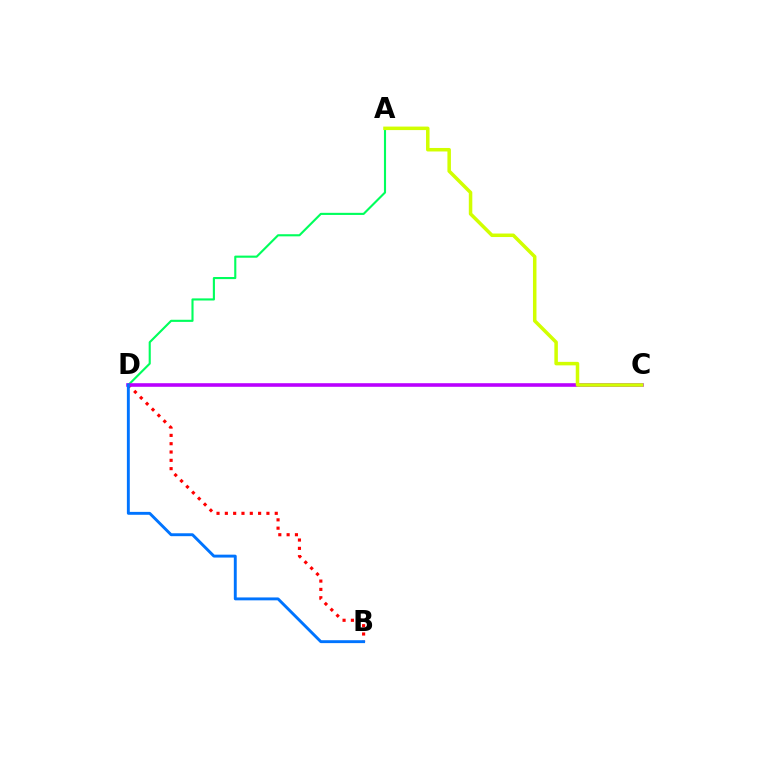{('A', 'D'): [{'color': '#00ff5c', 'line_style': 'solid', 'thickness': 1.53}], ('B', 'D'): [{'color': '#ff0000', 'line_style': 'dotted', 'thickness': 2.26}, {'color': '#0074ff', 'line_style': 'solid', 'thickness': 2.09}], ('C', 'D'): [{'color': '#b900ff', 'line_style': 'solid', 'thickness': 2.59}], ('A', 'C'): [{'color': '#d1ff00', 'line_style': 'solid', 'thickness': 2.53}]}